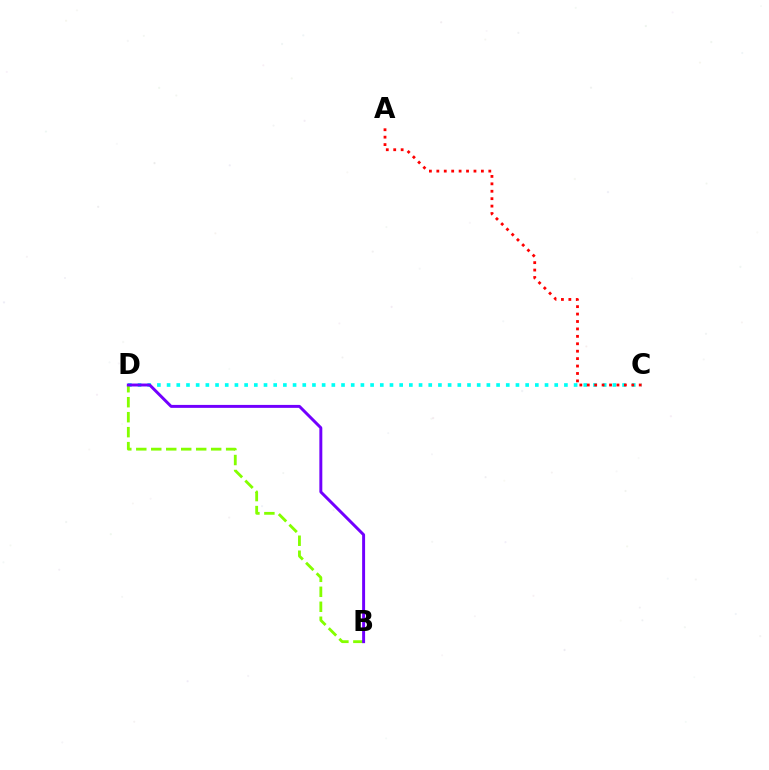{('C', 'D'): [{'color': '#00fff6', 'line_style': 'dotted', 'thickness': 2.63}], ('A', 'C'): [{'color': '#ff0000', 'line_style': 'dotted', 'thickness': 2.02}], ('B', 'D'): [{'color': '#84ff00', 'line_style': 'dashed', 'thickness': 2.03}, {'color': '#7200ff', 'line_style': 'solid', 'thickness': 2.12}]}